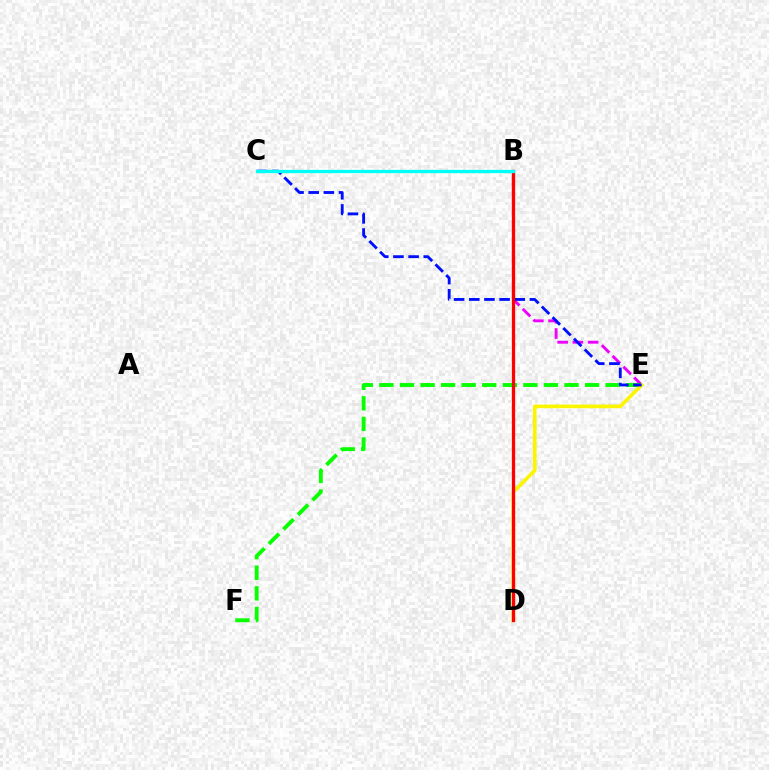{('B', 'E'): [{'color': '#ee00ff', 'line_style': 'dashed', 'thickness': 2.07}], ('E', 'F'): [{'color': '#08ff00', 'line_style': 'dashed', 'thickness': 2.79}], ('D', 'E'): [{'color': '#fcf500', 'line_style': 'solid', 'thickness': 2.61}], ('C', 'E'): [{'color': '#0010ff', 'line_style': 'dashed', 'thickness': 2.06}], ('B', 'D'): [{'color': '#ff0000', 'line_style': 'solid', 'thickness': 2.37}], ('B', 'C'): [{'color': '#00fff6', 'line_style': 'solid', 'thickness': 2.37}]}